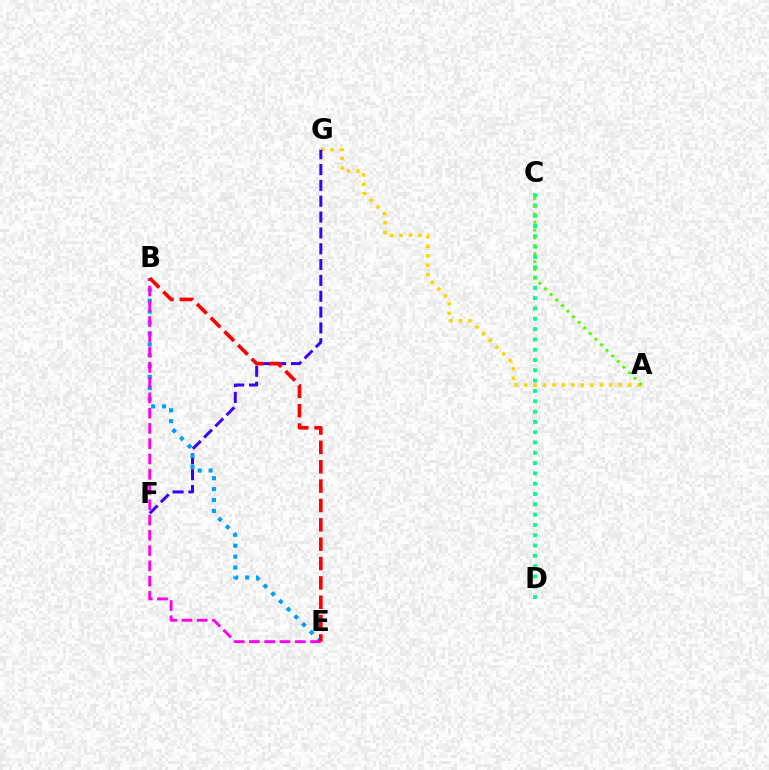{('C', 'D'): [{'color': '#00ff86', 'line_style': 'dotted', 'thickness': 2.8}], ('A', 'G'): [{'color': '#ffd500', 'line_style': 'dotted', 'thickness': 2.57}], ('F', 'G'): [{'color': '#3700ff', 'line_style': 'dashed', 'thickness': 2.15}], ('B', 'E'): [{'color': '#009eff', 'line_style': 'dotted', 'thickness': 2.96}, {'color': '#ff00ed', 'line_style': 'dashed', 'thickness': 2.07}, {'color': '#ff0000', 'line_style': 'dashed', 'thickness': 2.63}], ('A', 'C'): [{'color': '#4fff00', 'line_style': 'dotted', 'thickness': 2.15}]}